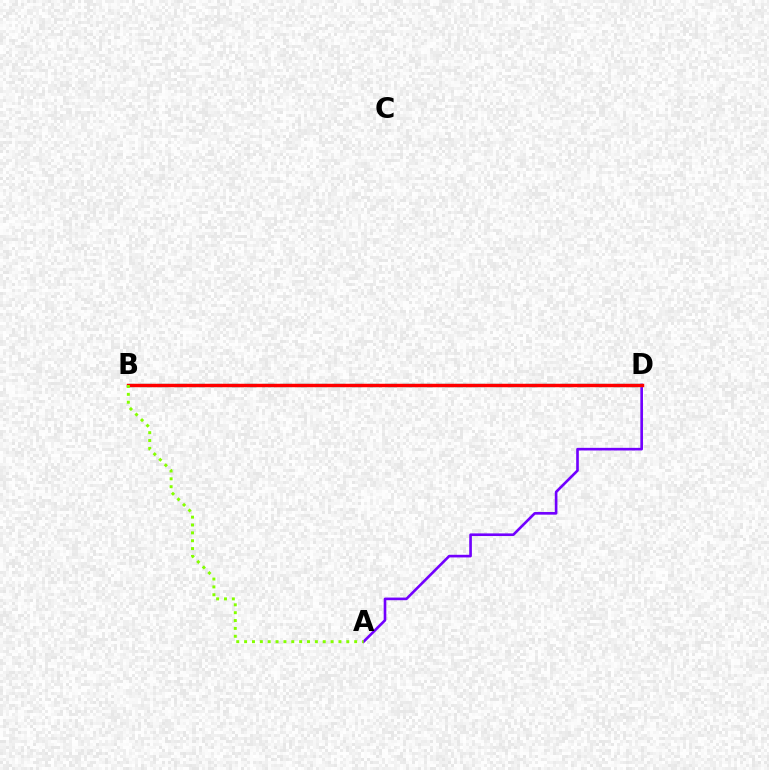{('A', 'D'): [{'color': '#7200ff', 'line_style': 'solid', 'thickness': 1.9}], ('B', 'D'): [{'color': '#00fff6', 'line_style': 'dashed', 'thickness': 2.38}, {'color': '#ff0000', 'line_style': 'solid', 'thickness': 2.48}], ('A', 'B'): [{'color': '#84ff00', 'line_style': 'dotted', 'thickness': 2.14}]}